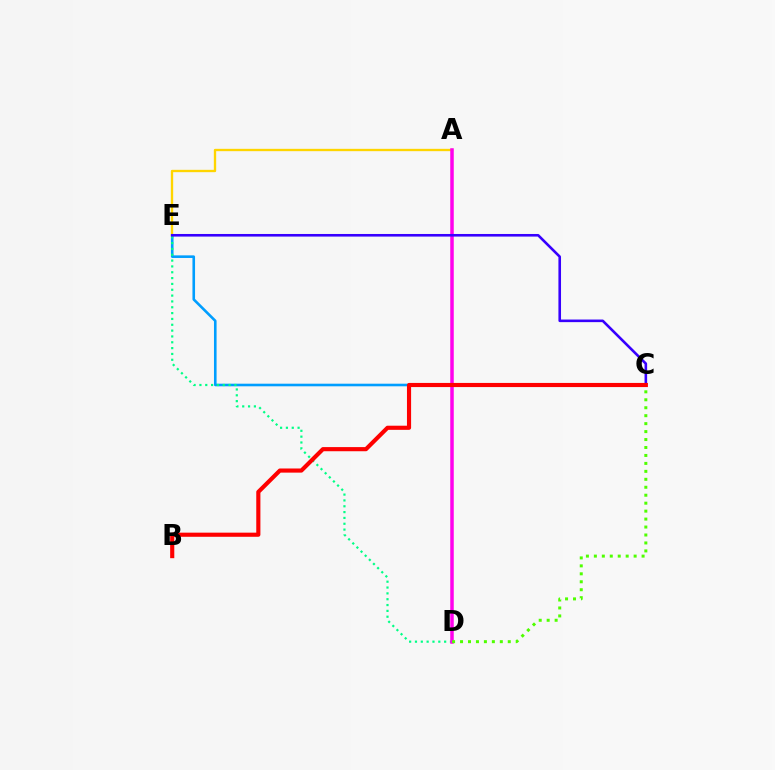{('C', 'E'): [{'color': '#009eff', 'line_style': 'solid', 'thickness': 1.87}, {'color': '#3700ff', 'line_style': 'solid', 'thickness': 1.87}], ('D', 'E'): [{'color': '#00ff86', 'line_style': 'dotted', 'thickness': 1.59}], ('A', 'E'): [{'color': '#ffd500', 'line_style': 'solid', 'thickness': 1.69}], ('A', 'D'): [{'color': '#ff00ed', 'line_style': 'solid', 'thickness': 2.52}], ('C', 'D'): [{'color': '#4fff00', 'line_style': 'dotted', 'thickness': 2.16}], ('B', 'C'): [{'color': '#ff0000', 'line_style': 'solid', 'thickness': 2.98}]}